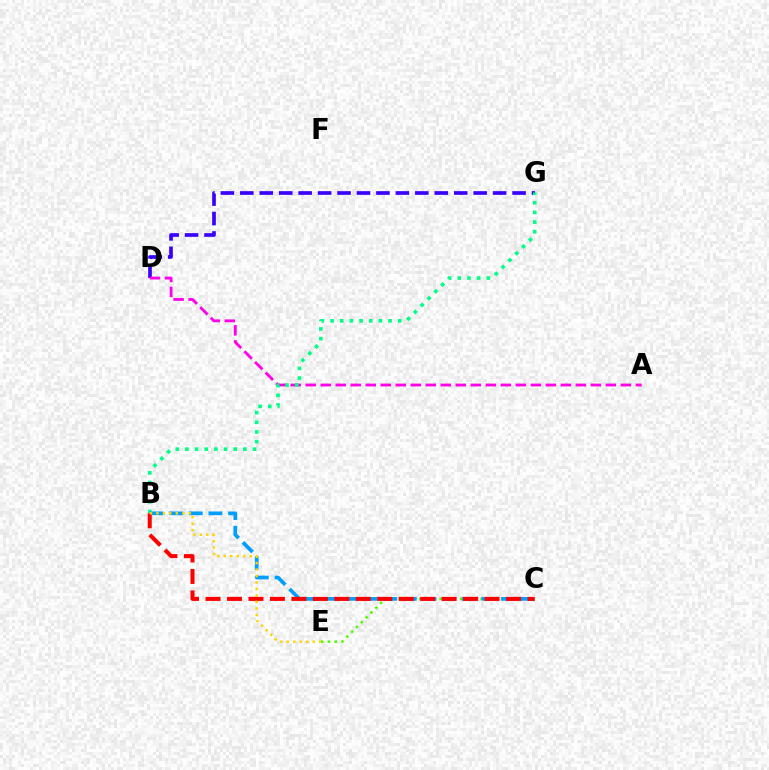{('D', 'G'): [{'color': '#3700ff', 'line_style': 'dashed', 'thickness': 2.64}], ('A', 'D'): [{'color': '#ff00ed', 'line_style': 'dashed', 'thickness': 2.04}], ('B', 'G'): [{'color': '#00ff86', 'line_style': 'dotted', 'thickness': 2.63}], ('C', 'E'): [{'color': '#4fff00', 'line_style': 'dotted', 'thickness': 1.85}], ('B', 'C'): [{'color': '#009eff', 'line_style': 'dashed', 'thickness': 2.66}, {'color': '#ff0000', 'line_style': 'dashed', 'thickness': 2.92}], ('B', 'E'): [{'color': '#ffd500', 'line_style': 'dotted', 'thickness': 1.76}]}